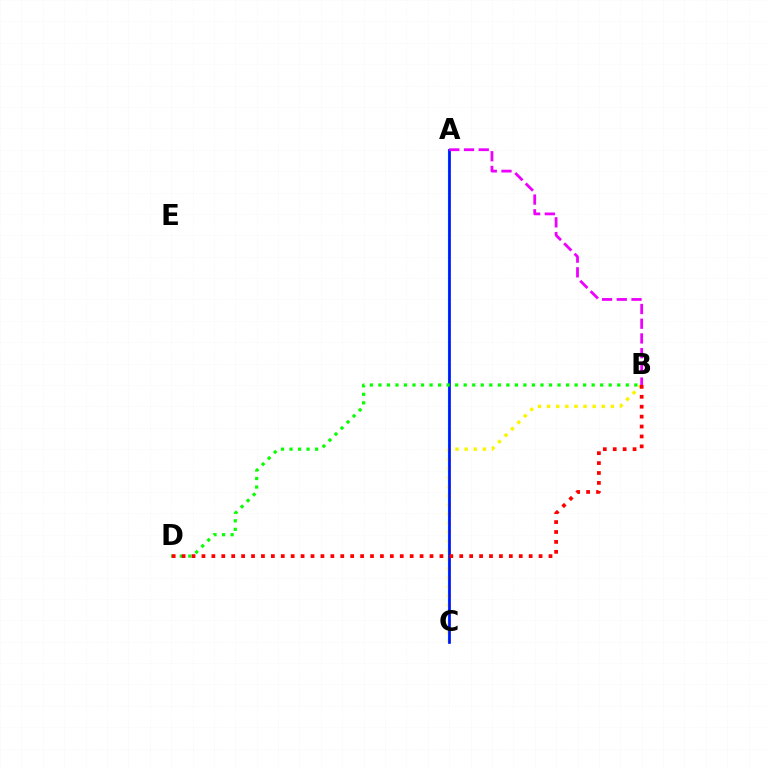{('A', 'C'): [{'color': '#00fff6', 'line_style': 'solid', 'thickness': 1.62}, {'color': '#0010ff', 'line_style': 'solid', 'thickness': 1.93}], ('B', 'C'): [{'color': '#fcf500', 'line_style': 'dotted', 'thickness': 2.47}], ('B', 'D'): [{'color': '#08ff00', 'line_style': 'dotted', 'thickness': 2.32}, {'color': '#ff0000', 'line_style': 'dotted', 'thickness': 2.69}], ('A', 'B'): [{'color': '#ee00ff', 'line_style': 'dashed', 'thickness': 2.0}]}